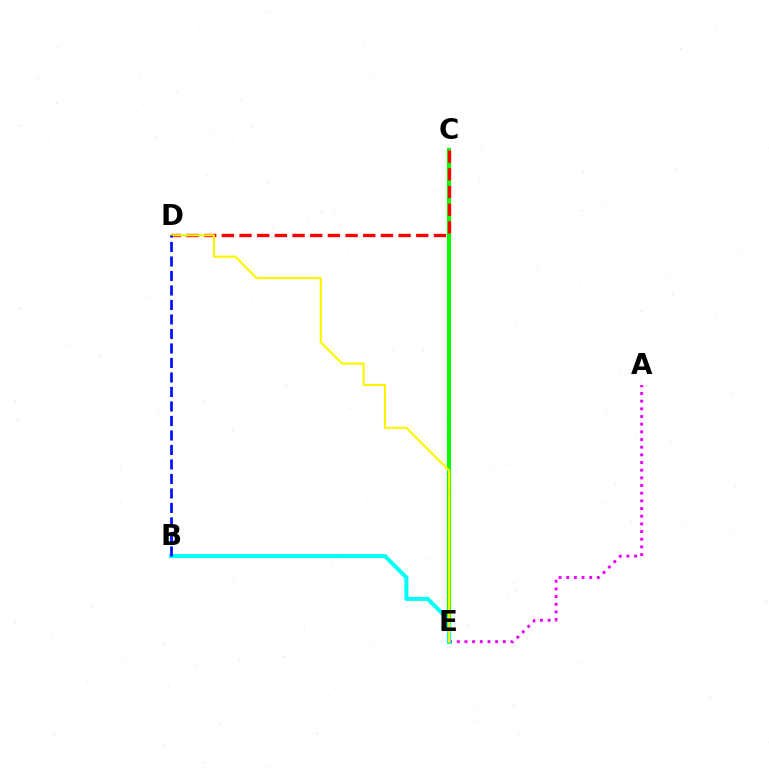{('A', 'E'): [{'color': '#ee00ff', 'line_style': 'dotted', 'thickness': 2.08}], ('C', 'E'): [{'color': '#08ff00', 'line_style': 'solid', 'thickness': 2.93}], ('B', 'E'): [{'color': '#00fff6', 'line_style': 'solid', 'thickness': 2.9}], ('C', 'D'): [{'color': '#ff0000', 'line_style': 'dashed', 'thickness': 2.4}], ('D', 'E'): [{'color': '#fcf500', 'line_style': 'solid', 'thickness': 1.52}], ('B', 'D'): [{'color': '#0010ff', 'line_style': 'dashed', 'thickness': 1.97}]}